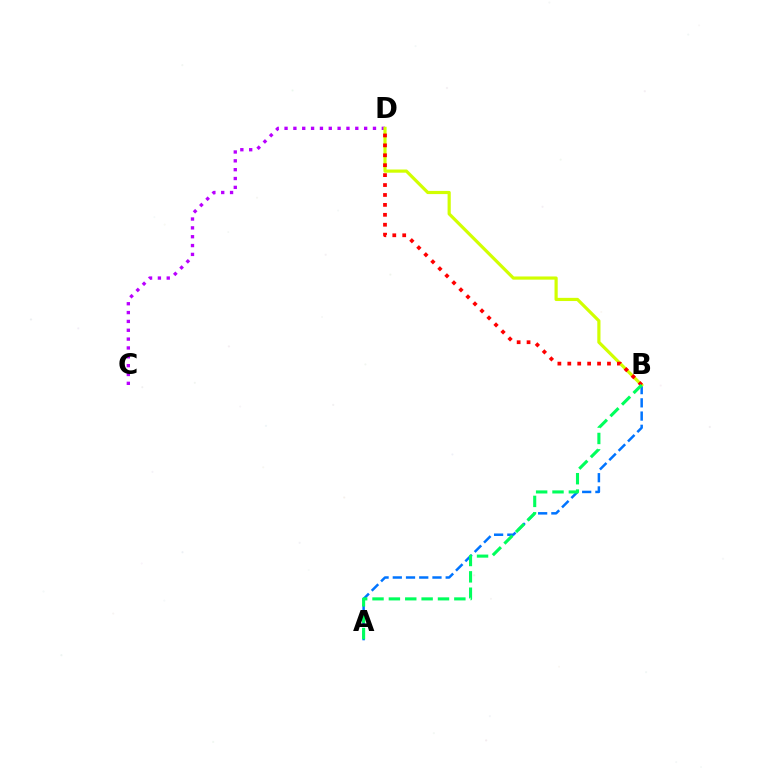{('A', 'B'): [{'color': '#0074ff', 'line_style': 'dashed', 'thickness': 1.8}, {'color': '#00ff5c', 'line_style': 'dashed', 'thickness': 2.22}], ('C', 'D'): [{'color': '#b900ff', 'line_style': 'dotted', 'thickness': 2.4}], ('B', 'D'): [{'color': '#d1ff00', 'line_style': 'solid', 'thickness': 2.29}, {'color': '#ff0000', 'line_style': 'dotted', 'thickness': 2.7}]}